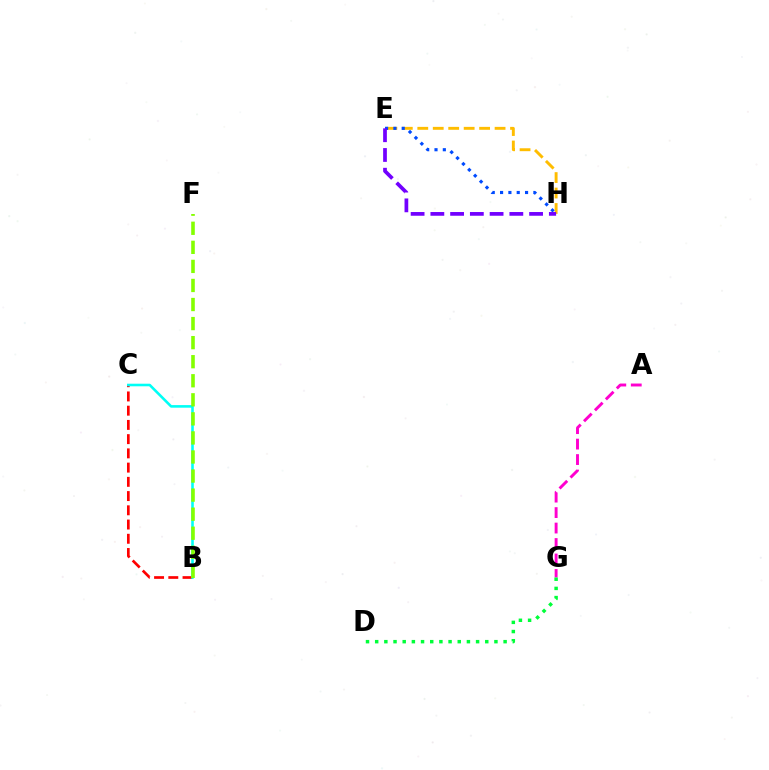{('E', 'H'): [{'color': '#ffbd00', 'line_style': 'dashed', 'thickness': 2.1}, {'color': '#004bff', 'line_style': 'dotted', 'thickness': 2.26}, {'color': '#7200ff', 'line_style': 'dashed', 'thickness': 2.68}], ('B', 'C'): [{'color': '#ff0000', 'line_style': 'dashed', 'thickness': 1.93}, {'color': '#00fff6', 'line_style': 'solid', 'thickness': 1.86}], ('A', 'G'): [{'color': '#ff00cf', 'line_style': 'dashed', 'thickness': 2.1}], ('D', 'G'): [{'color': '#00ff39', 'line_style': 'dotted', 'thickness': 2.49}], ('B', 'F'): [{'color': '#84ff00', 'line_style': 'dashed', 'thickness': 2.59}]}